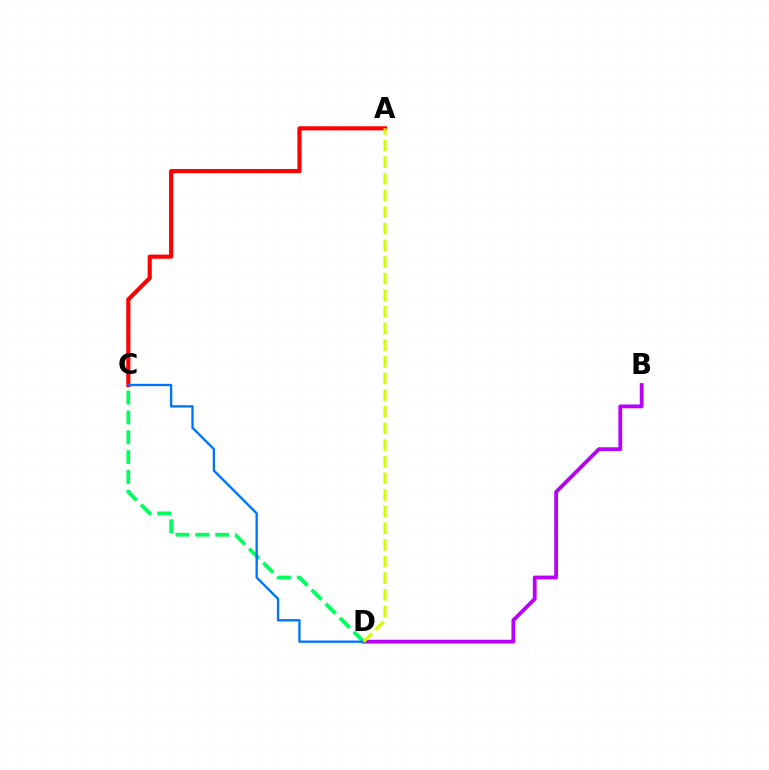{('A', 'C'): [{'color': '#ff0000', 'line_style': 'solid', 'thickness': 2.98}], ('B', 'D'): [{'color': '#b900ff', 'line_style': 'solid', 'thickness': 2.74}], ('C', 'D'): [{'color': '#00ff5c', 'line_style': 'dashed', 'thickness': 2.7}, {'color': '#0074ff', 'line_style': 'solid', 'thickness': 1.68}], ('A', 'D'): [{'color': '#d1ff00', 'line_style': 'dashed', 'thickness': 2.26}]}